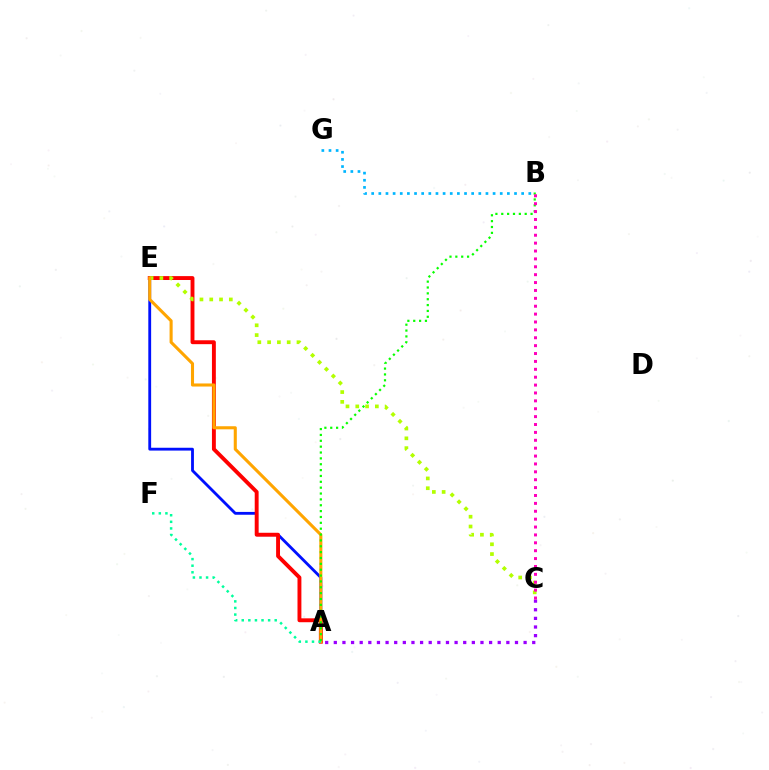{('A', 'E'): [{'color': '#0010ff', 'line_style': 'solid', 'thickness': 2.04}, {'color': '#ff0000', 'line_style': 'solid', 'thickness': 2.8}, {'color': '#ffa500', 'line_style': 'solid', 'thickness': 2.22}], ('C', 'E'): [{'color': '#b3ff00', 'line_style': 'dotted', 'thickness': 2.66}], ('A', 'C'): [{'color': '#9b00ff', 'line_style': 'dotted', 'thickness': 2.34}], ('A', 'F'): [{'color': '#00ff9d', 'line_style': 'dotted', 'thickness': 1.79}], ('A', 'B'): [{'color': '#08ff00', 'line_style': 'dotted', 'thickness': 1.59}], ('B', 'C'): [{'color': '#ff00bd', 'line_style': 'dotted', 'thickness': 2.14}], ('B', 'G'): [{'color': '#00b5ff', 'line_style': 'dotted', 'thickness': 1.94}]}